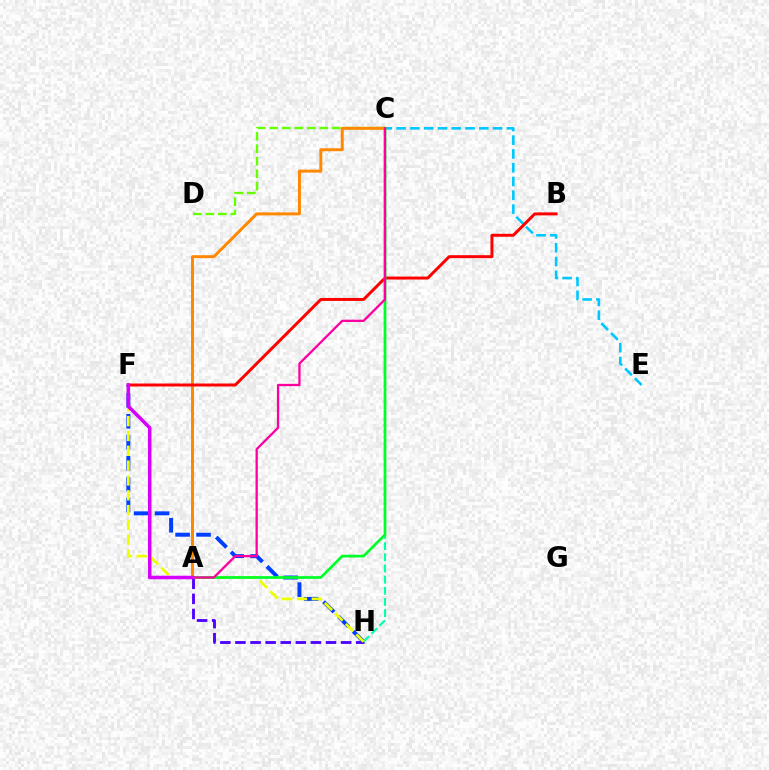{('A', 'H'): [{'color': '#4f00ff', 'line_style': 'dashed', 'thickness': 2.05}], ('F', 'H'): [{'color': '#003fff', 'line_style': 'dashed', 'thickness': 2.85}, {'color': '#eeff00', 'line_style': 'dashed', 'thickness': 2.02}], ('C', 'D'): [{'color': '#66ff00', 'line_style': 'dashed', 'thickness': 1.7}], ('C', 'H'): [{'color': '#00ffaf', 'line_style': 'dashed', 'thickness': 1.52}], ('C', 'E'): [{'color': '#00c7ff', 'line_style': 'dashed', 'thickness': 1.87}], ('A', 'C'): [{'color': '#ff8800', 'line_style': 'solid', 'thickness': 2.13}, {'color': '#00ff27', 'line_style': 'solid', 'thickness': 1.95}, {'color': '#ff00a0', 'line_style': 'solid', 'thickness': 1.66}], ('B', 'F'): [{'color': '#ff0000', 'line_style': 'solid', 'thickness': 2.14}], ('A', 'F'): [{'color': '#d600ff', 'line_style': 'solid', 'thickness': 2.54}]}